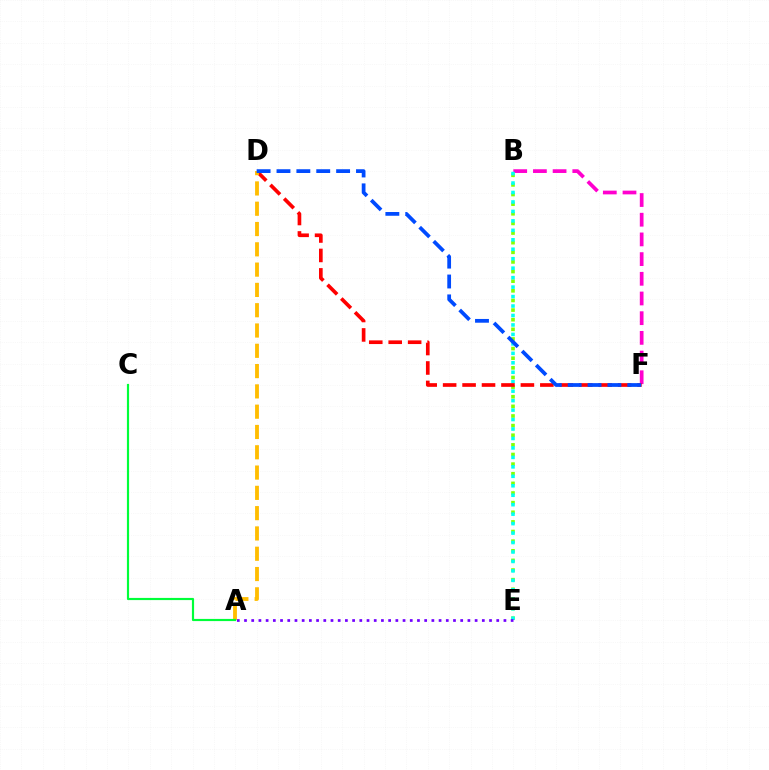{('B', 'F'): [{'color': '#ff00cf', 'line_style': 'dashed', 'thickness': 2.68}], ('B', 'E'): [{'color': '#84ff00', 'line_style': 'dotted', 'thickness': 2.62}, {'color': '#00fff6', 'line_style': 'dotted', 'thickness': 2.57}], ('D', 'F'): [{'color': '#ff0000', 'line_style': 'dashed', 'thickness': 2.64}, {'color': '#004bff', 'line_style': 'dashed', 'thickness': 2.7}], ('A', 'D'): [{'color': '#ffbd00', 'line_style': 'dashed', 'thickness': 2.76}], ('A', 'C'): [{'color': '#00ff39', 'line_style': 'solid', 'thickness': 1.56}], ('A', 'E'): [{'color': '#7200ff', 'line_style': 'dotted', 'thickness': 1.96}]}